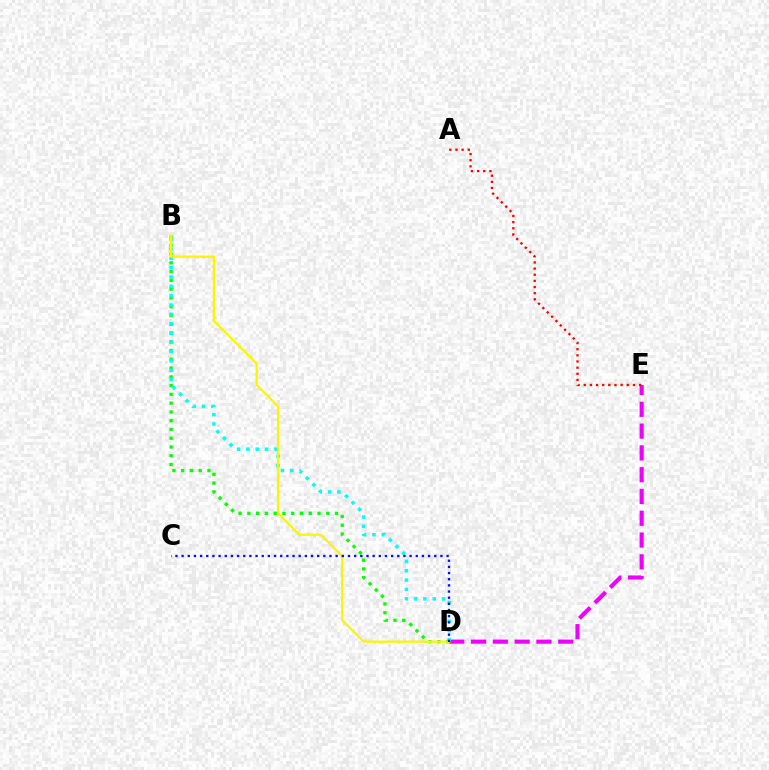{('B', 'D'): [{'color': '#08ff00', 'line_style': 'dotted', 'thickness': 2.38}, {'color': '#00fff6', 'line_style': 'dotted', 'thickness': 2.53}, {'color': '#fcf500', 'line_style': 'solid', 'thickness': 1.61}], ('D', 'E'): [{'color': '#ee00ff', 'line_style': 'dashed', 'thickness': 2.96}], ('A', 'E'): [{'color': '#ff0000', 'line_style': 'dotted', 'thickness': 1.67}], ('C', 'D'): [{'color': '#0010ff', 'line_style': 'dotted', 'thickness': 1.67}]}